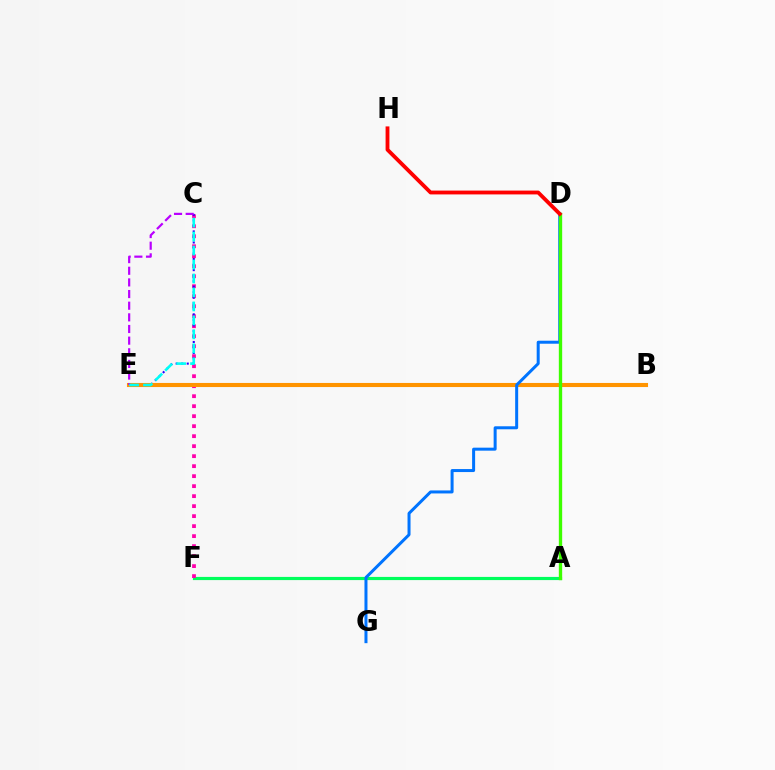{('A', 'F'): [{'color': '#00ff5c', 'line_style': 'solid', 'thickness': 2.28}], ('C', 'F'): [{'color': '#ff00ac', 'line_style': 'dotted', 'thickness': 2.72}], ('B', 'E'): [{'color': '#d1ff00', 'line_style': 'solid', 'thickness': 2.8}, {'color': '#ff9400', 'line_style': 'solid', 'thickness': 2.95}], ('C', 'E'): [{'color': '#2500ff', 'line_style': 'dotted', 'thickness': 1.5}, {'color': '#b900ff', 'line_style': 'dashed', 'thickness': 1.58}, {'color': '#00fff6', 'line_style': 'dashed', 'thickness': 1.9}], ('D', 'G'): [{'color': '#0074ff', 'line_style': 'solid', 'thickness': 2.16}], ('A', 'D'): [{'color': '#3dff00', 'line_style': 'solid', 'thickness': 2.41}], ('D', 'H'): [{'color': '#ff0000', 'line_style': 'solid', 'thickness': 2.76}]}